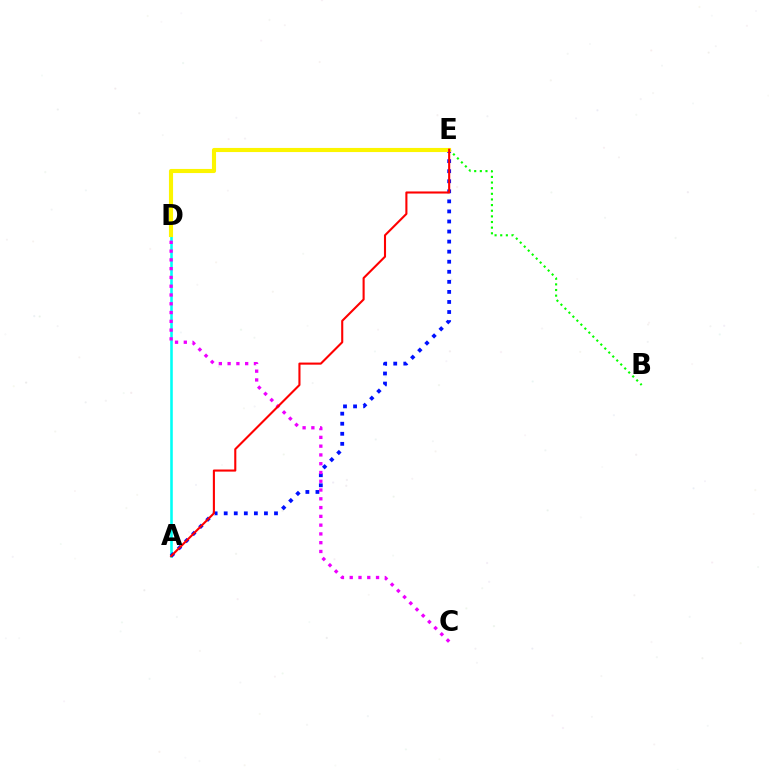{('A', 'D'): [{'color': '#00fff6', 'line_style': 'solid', 'thickness': 1.86}], ('A', 'E'): [{'color': '#0010ff', 'line_style': 'dotted', 'thickness': 2.73}, {'color': '#ff0000', 'line_style': 'solid', 'thickness': 1.51}], ('B', 'E'): [{'color': '#08ff00', 'line_style': 'dotted', 'thickness': 1.53}], ('D', 'E'): [{'color': '#fcf500', 'line_style': 'solid', 'thickness': 2.96}], ('C', 'D'): [{'color': '#ee00ff', 'line_style': 'dotted', 'thickness': 2.38}]}